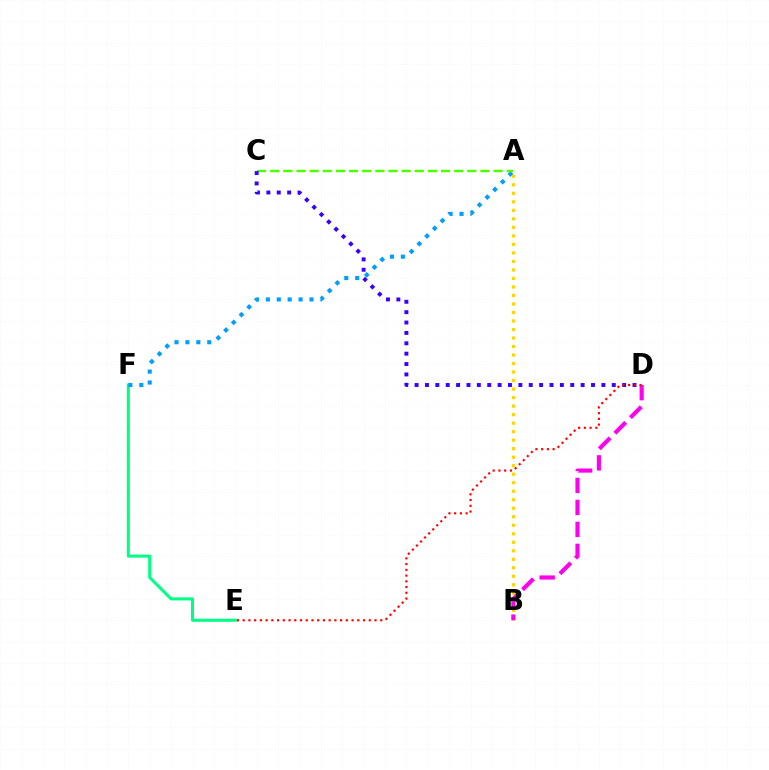{('E', 'F'): [{'color': '#00ff86', 'line_style': 'solid', 'thickness': 2.2}], ('A', 'F'): [{'color': '#009eff', 'line_style': 'dotted', 'thickness': 2.96}], ('A', 'C'): [{'color': '#4fff00', 'line_style': 'dashed', 'thickness': 1.78}], ('A', 'B'): [{'color': '#ffd500', 'line_style': 'dotted', 'thickness': 2.31}], ('C', 'D'): [{'color': '#3700ff', 'line_style': 'dotted', 'thickness': 2.82}], ('B', 'D'): [{'color': '#ff00ed', 'line_style': 'dashed', 'thickness': 2.99}], ('D', 'E'): [{'color': '#ff0000', 'line_style': 'dotted', 'thickness': 1.56}]}